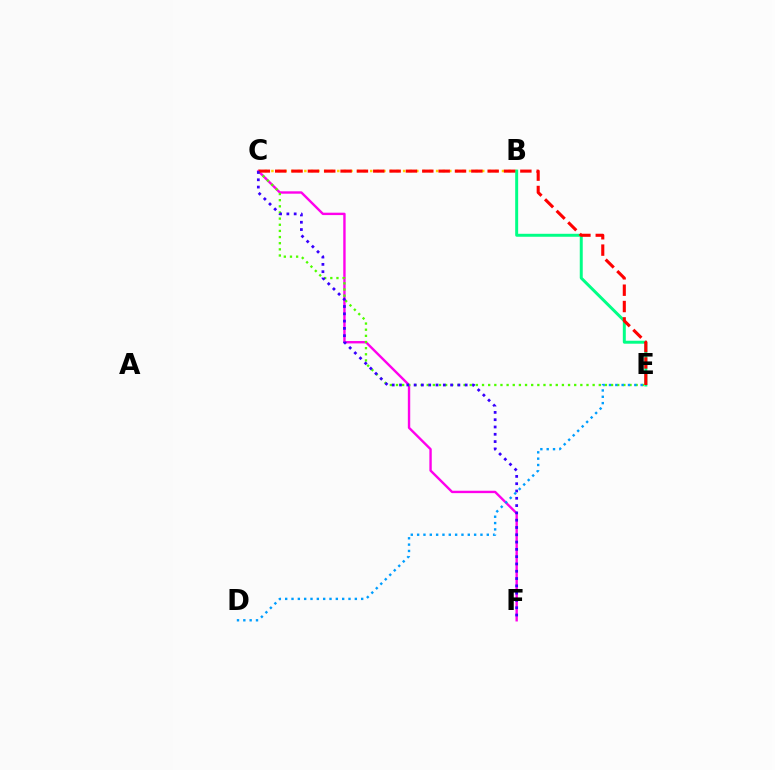{('B', 'C'): [{'color': '#ffd500', 'line_style': 'dotted', 'thickness': 1.79}], ('C', 'F'): [{'color': '#ff00ed', 'line_style': 'solid', 'thickness': 1.72}, {'color': '#3700ff', 'line_style': 'dotted', 'thickness': 1.98}], ('B', 'E'): [{'color': '#00ff86', 'line_style': 'solid', 'thickness': 2.14}], ('C', 'E'): [{'color': '#4fff00', 'line_style': 'dotted', 'thickness': 1.67}, {'color': '#ff0000', 'line_style': 'dashed', 'thickness': 2.22}], ('D', 'E'): [{'color': '#009eff', 'line_style': 'dotted', 'thickness': 1.72}]}